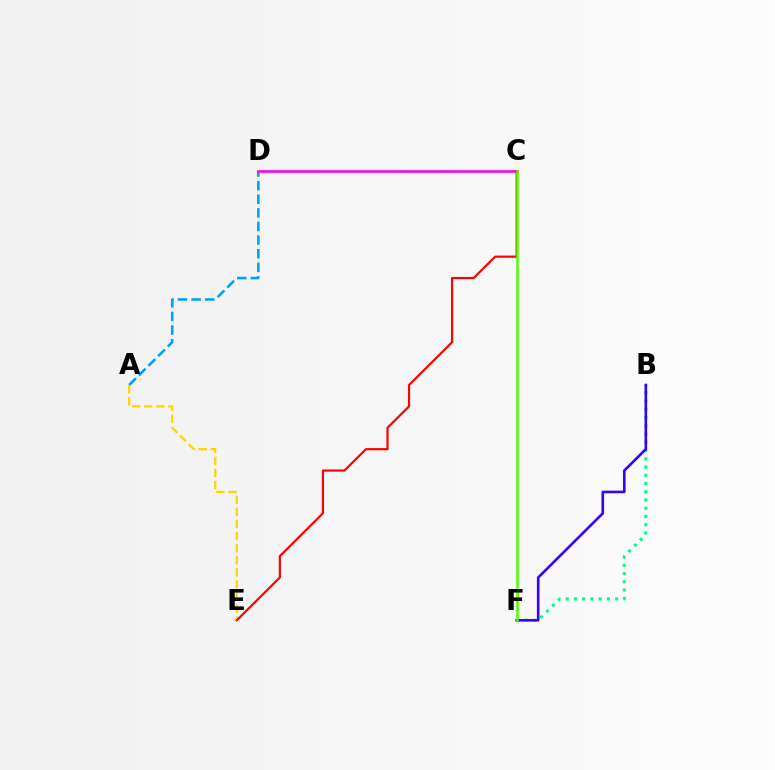{('B', 'F'): [{'color': '#00ff86', 'line_style': 'dotted', 'thickness': 2.24}, {'color': '#3700ff', 'line_style': 'solid', 'thickness': 1.89}], ('A', 'D'): [{'color': '#009eff', 'line_style': 'dashed', 'thickness': 1.85}], ('C', 'D'): [{'color': '#ff00ed', 'line_style': 'solid', 'thickness': 1.88}], ('A', 'E'): [{'color': '#ffd500', 'line_style': 'dashed', 'thickness': 1.64}], ('C', 'E'): [{'color': '#ff0000', 'line_style': 'solid', 'thickness': 1.58}], ('C', 'F'): [{'color': '#4fff00', 'line_style': 'solid', 'thickness': 1.83}]}